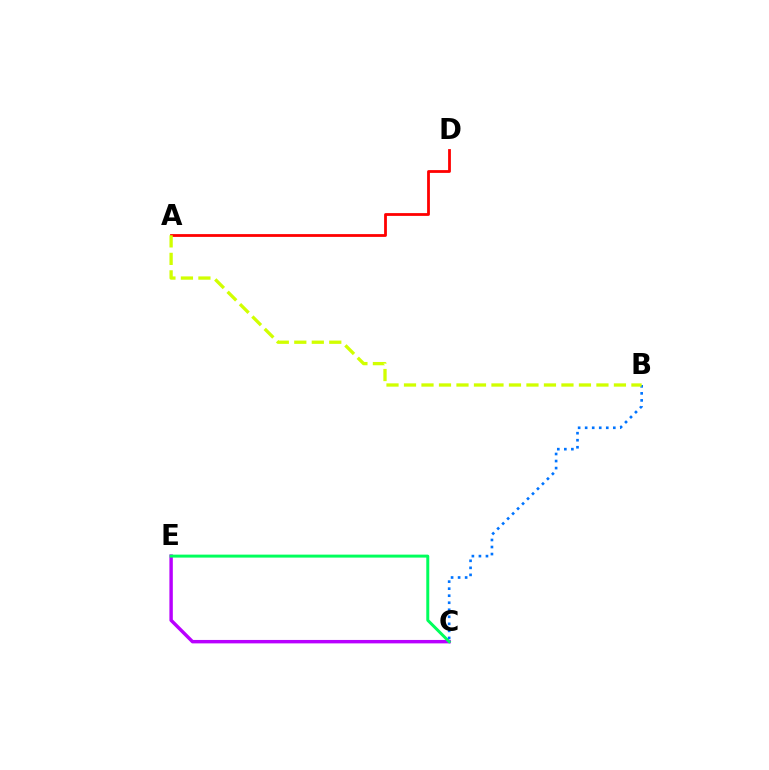{('A', 'D'): [{'color': '#ff0000', 'line_style': 'solid', 'thickness': 2.01}], ('C', 'E'): [{'color': '#b900ff', 'line_style': 'solid', 'thickness': 2.47}, {'color': '#00ff5c', 'line_style': 'solid', 'thickness': 2.14}], ('B', 'C'): [{'color': '#0074ff', 'line_style': 'dotted', 'thickness': 1.91}], ('A', 'B'): [{'color': '#d1ff00', 'line_style': 'dashed', 'thickness': 2.38}]}